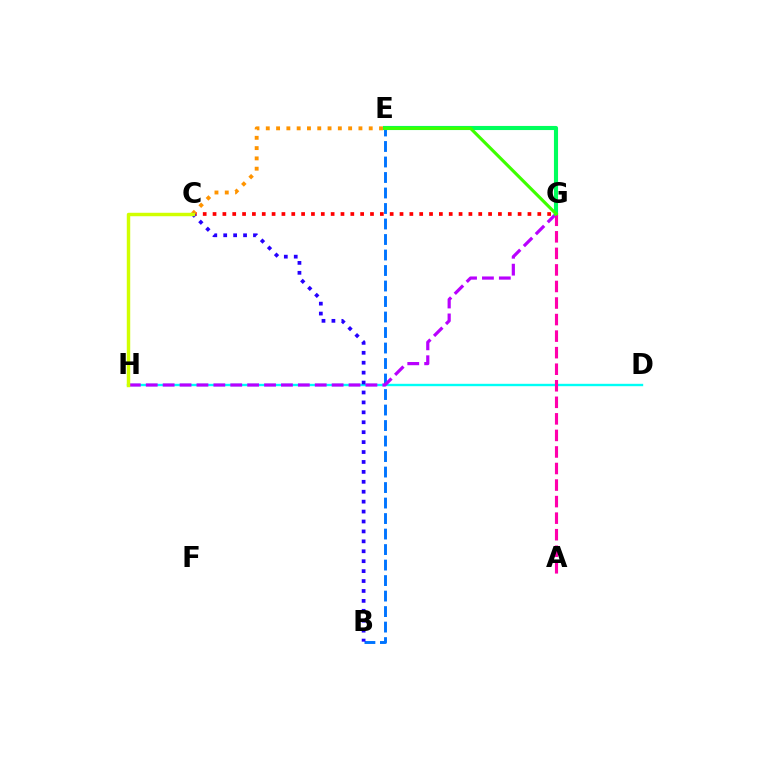{('D', 'H'): [{'color': '#00fff6', 'line_style': 'solid', 'thickness': 1.72}], ('C', 'G'): [{'color': '#ff0000', 'line_style': 'dotted', 'thickness': 2.67}], ('B', 'E'): [{'color': '#0074ff', 'line_style': 'dashed', 'thickness': 2.11}], ('G', 'H'): [{'color': '#b900ff', 'line_style': 'dashed', 'thickness': 2.3}], ('E', 'G'): [{'color': '#00ff5c', 'line_style': 'solid', 'thickness': 2.96}, {'color': '#3dff00', 'line_style': 'solid', 'thickness': 2.26}], ('C', 'E'): [{'color': '#ff9400', 'line_style': 'dotted', 'thickness': 2.8}], ('B', 'C'): [{'color': '#2500ff', 'line_style': 'dotted', 'thickness': 2.7}], ('C', 'H'): [{'color': '#d1ff00', 'line_style': 'solid', 'thickness': 2.48}], ('A', 'G'): [{'color': '#ff00ac', 'line_style': 'dashed', 'thickness': 2.25}]}